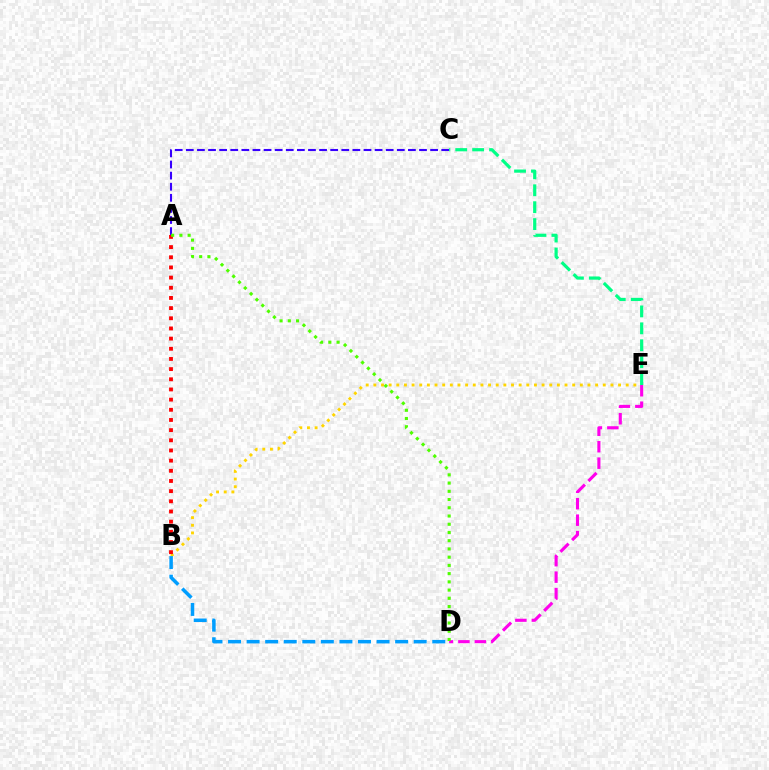{('B', 'E'): [{'color': '#ffd500', 'line_style': 'dotted', 'thickness': 2.08}], ('A', 'C'): [{'color': '#3700ff', 'line_style': 'dashed', 'thickness': 1.51}], ('A', 'B'): [{'color': '#ff0000', 'line_style': 'dotted', 'thickness': 2.76}], ('D', 'E'): [{'color': '#ff00ed', 'line_style': 'dashed', 'thickness': 2.24}], ('A', 'D'): [{'color': '#4fff00', 'line_style': 'dotted', 'thickness': 2.24}], ('B', 'D'): [{'color': '#009eff', 'line_style': 'dashed', 'thickness': 2.52}], ('C', 'E'): [{'color': '#00ff86', 'line_style': 'dashed', 'thickness': 2.3}]}